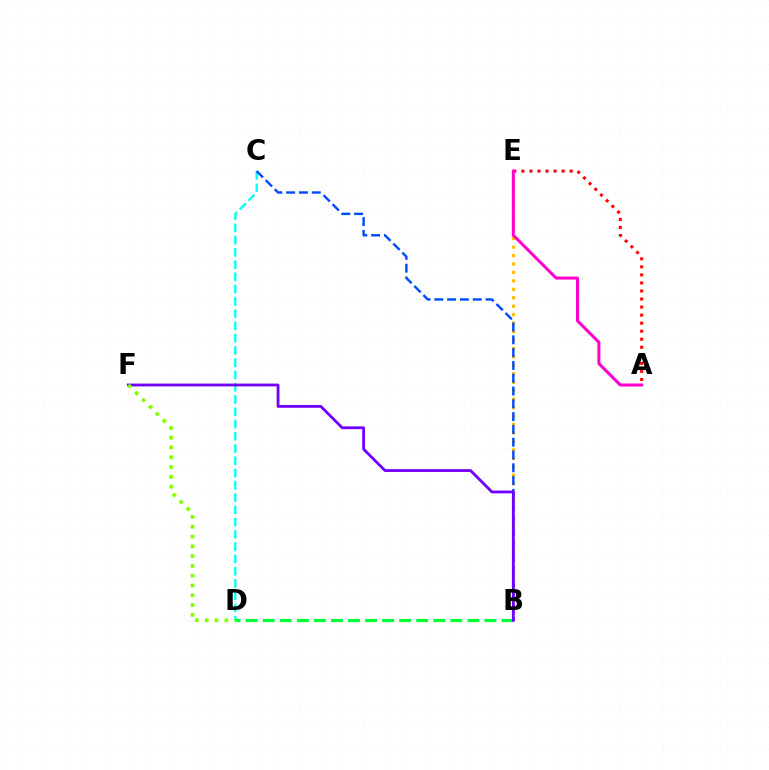{('A', 'E'): [{'color': '#ff0000', 'line_style': 'dotted', 'thickness': 2.19}, {'color': '#ff00cf', 'line_style': 'solid', 'thickness': 2.17}], ('C', 'D'): [{'color': '#00fff6', 'line_style': 'dashed', 'thickness': 1.67}], ('B', 'D'): [{'color': '#00ff39', 'line_style': 'dashed', 'thickness': 2.32}], ('B', 'E'): [{'color': '#ffbd00', 'line_style': 'dotted', 'thickness': 2.3}], ('B', 'C'): [{'color': '#004bff', 'line_style': 'dashed', 'thickness': 1.74}], ('B', 'F'): [{'color': '#7200ff', 'line_style': 'solid', 'thickness': 2.03}], ('D', 'F'): [{'color': '#84ff00', 'line_style': 'dotted', 'thickness': 2.66}]}